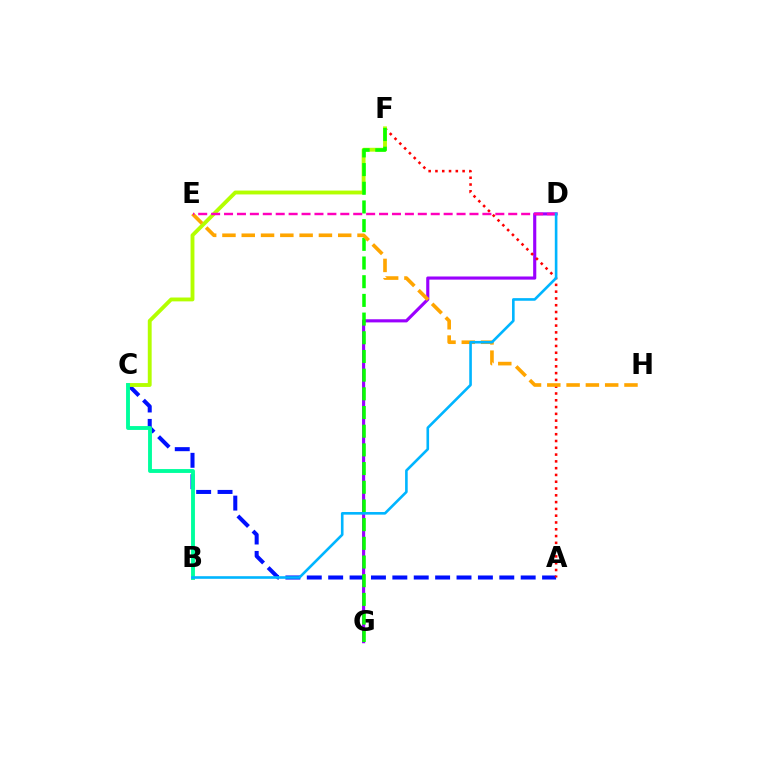{('D', 'G'): [{'color': '#9b00ff', 'line_style': 'solid', 'thickness': 2.26}], ('A', 'C'): [{'color': '#0010ff', 'line_style': 'dashed', 'thickness': 2.91}], ('A', 'F'): [{'color': '#ff0000', 'line_style': 'dotted', 'thickness': 1.84}], ('C', 'F'): [{'color': '#b3ff00', 'line_style': 'solid', 'thickness': 2.78}], ('F', 'G'): [{'color': '#08ff00', 'line_style': 'dashed', 'thickness': 2.54}], ('E', 'H'): [{'color': '#ffa500', 'line_style': 'dashed', 'thickness': 2.62}], ('D', 'E'): [{'color': '#ff00bd', 'line_style': 'dashed', 'thickness': 1.75}], ('B', 'C'): [{'color': '#00ff9d', 'line_style': 'solid', 'thickness': 2.79}], ('B', 'D'): [{'color': '#00b5ff', 'line_style': 'solid', 'thickness': 1.88}]}